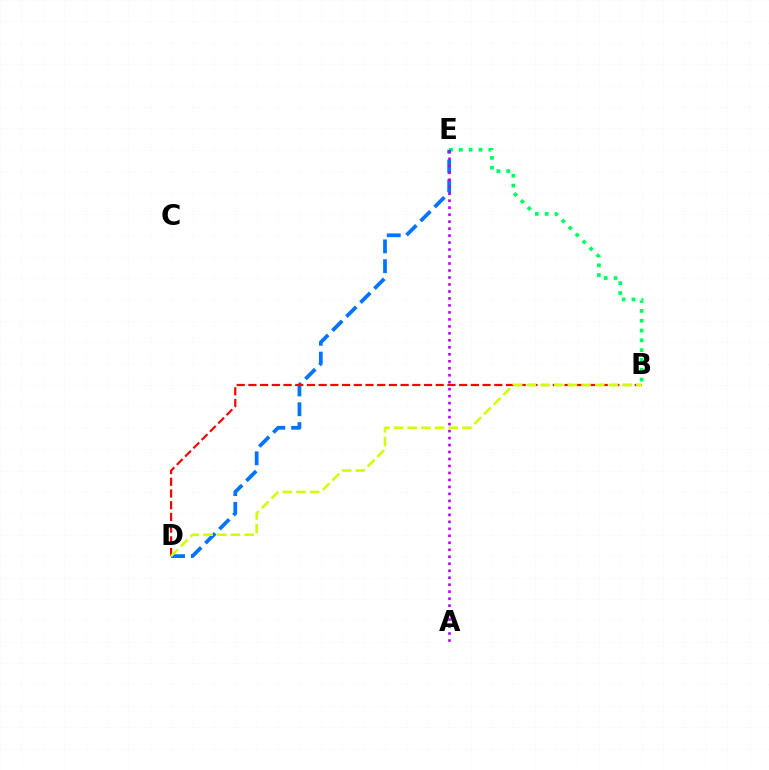{('B', 'E'): [{'color': '#00ff5c', 'line_style': 'dotted', 'thickness': 2.67}], ('D', 'E'): [{'color': '#0074ff', 'line_style': 'dashed', 'thickness': 2.69}], ('B', 'D'): [{'color': '#ff0000', 'line_style': 'dashed', 'thickness': 1.59}, {'color': '#d1ff00', 'line_style': 'dashed', 'thickness': 1.86}], ('A', 'E'): [{'color': '#b900ff', 'line_style': 'dotted', 'thickness': 1.9}]}